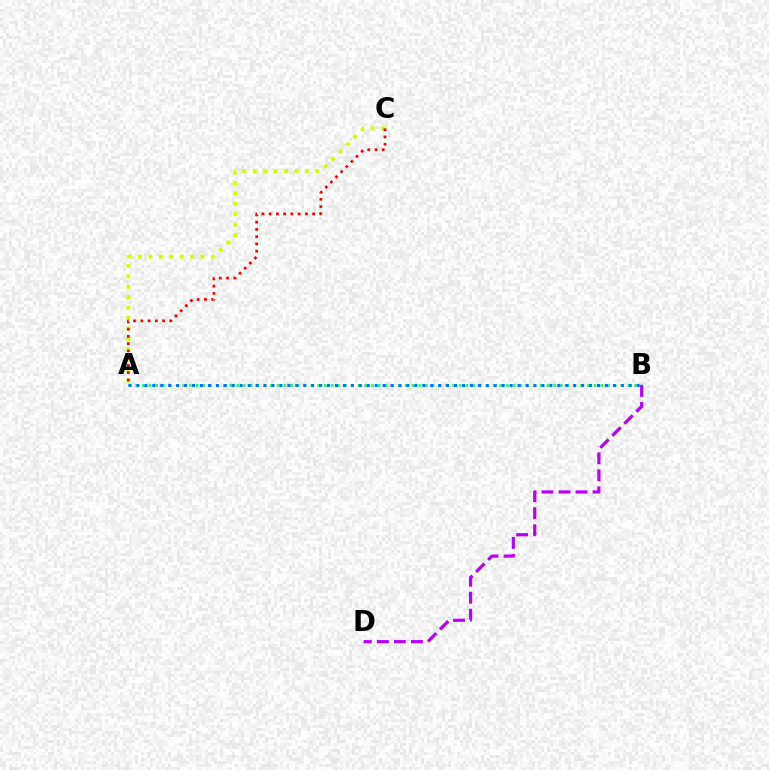{('A', 'C'): [{'color': '#d1ff00', 'line_style': 'dotted', 'thickness': 2.83}, {'color': '#ff0000', 'line_style': 'dotted', 'thickness': 1.97}], ('A', 'B'): [{'color': '#00ff5c', 'line_style': 'dotted', 'thickness': 1.83}, {'color': '#0074ff', 'line_style': 'dotted', 'thickness': 2.16}], ('B', 'D'): [{'color': '#b900ff', 'line_style': 'dashed', 'thickness': 2.31}]}